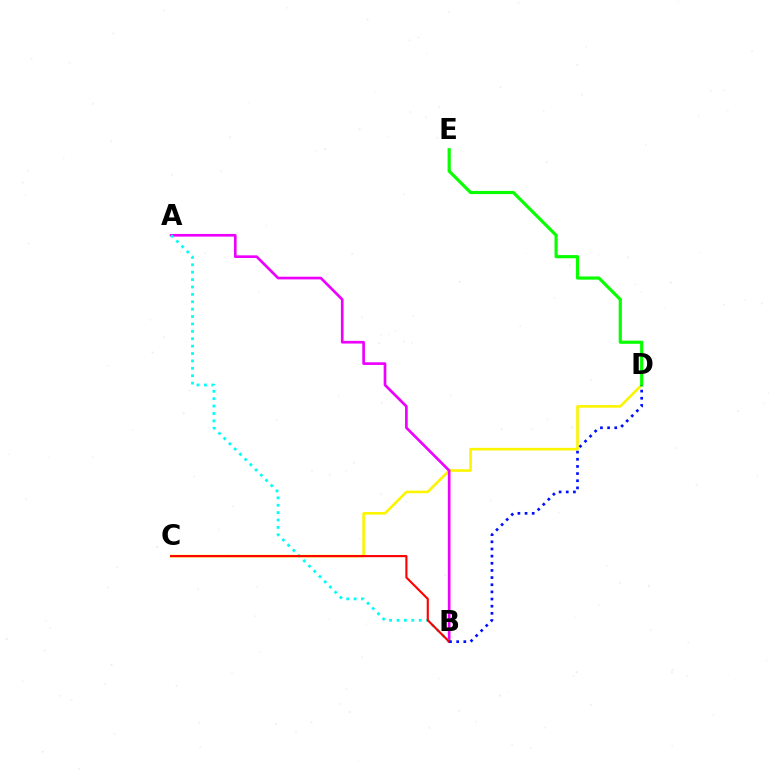{('C', 'D'): [{'color': '#fcf500', 'line_style': 'solid', 'thickness': 1.88}], ('A', 'B'): [{'color': '#ee00ff', 'line_style': 'solid', 'thickness': 1.92}, {'color': '#00fff6', 'line_style': 'dotted', 'thickness': 2.01}], ('B', 'C'): [{'color': '#ff0000', 'line_style': 'solid', 'thickness': 1.53}], ('D', 'E'): [{'color': '#08ff00', 'line_style': 'solid', 'thickness': 2.28}], ('B', 'D'): [{'color': '#0010ff', 'line_style': 'dotted', 'thickness': 1.94}]}